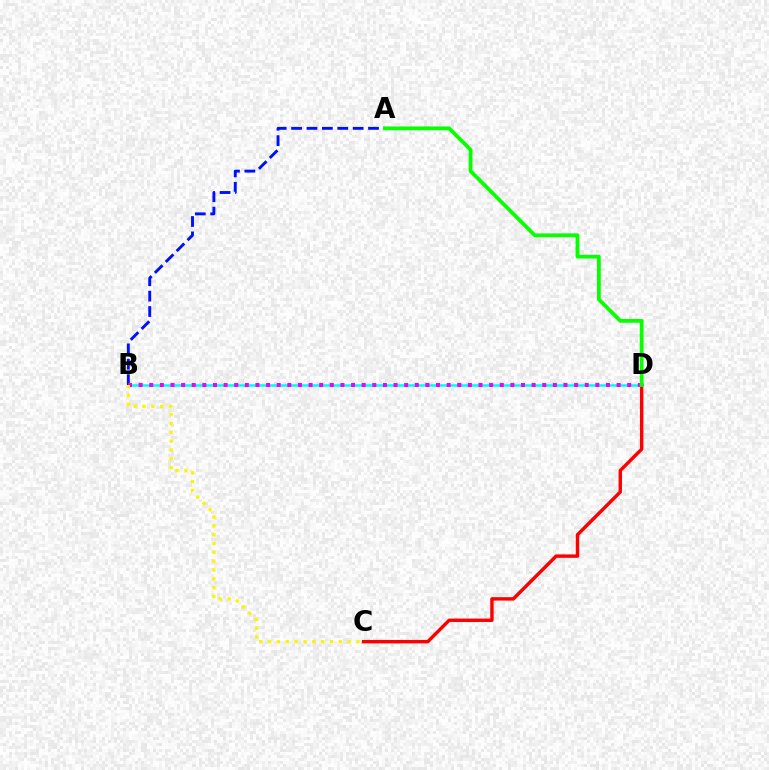{('B', 'D'): [{'color': '#00fff6', 'line_style': 'solid', 'thickness': 1.85}, {'color': '#ee00ff', 'line_style': 'dotted', 'thickness': 2.89}], ('A', 'B'): [{'color': '#0010ff', 'line_style': 'dashed', 'thickness': 2.09}], ('C', 'D'): [{'color': '#ff0000', 'line_style': 'solid', 'thickness': 2.46}], ('A', 'D'): [{'color': '#08ff00', 'line_style': 'solid', 'thickness': 2.72}], ('B', 'C'): [{'color': '#fcf500', 'line_style': 'dotted', 'thickness': 2.4}]}